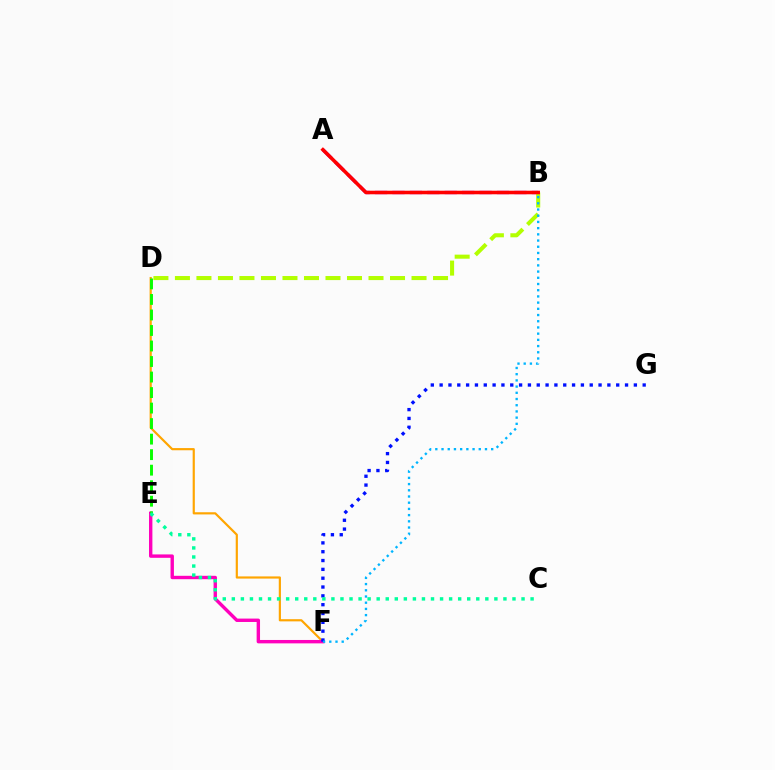{('A', 'B'): [{'color': '#9b00ff', 'line_style': 'dashed', 'thickness': 2.37}, {'color': '#ff0000', 'line_style': 'solid', 'thickness': 2.56}], ('D', 'F'): [{'color': '#ffa500', 'line_style': 'solid', 'thickness': 1.57}], ('E', 'F'): [{'color': '#ff00bd', 'line_style': 'solid', 'thickness': 2.44}], ('B', 'D'): [{'color': '#b3ff00', 'line_style': 'dashed', 'thickness': 2.92}], ('F', 'G'): [{'color': '#0010ff', 'line_style': 'dotted', 'thickness': 2.4}], ('D', 'E'): [{'color': '#08ff00', 'line_style': 'dashed', 'thickness': 2.11}], ('C', 'E'): [{'color': '#00ff9d', 'line_style': 'dotted', 'thickness': 2.46}], ('B', 'F'): [{'color': '#00b5ff', 'line_style': 'dotted', 'thickness': 1.69}]}